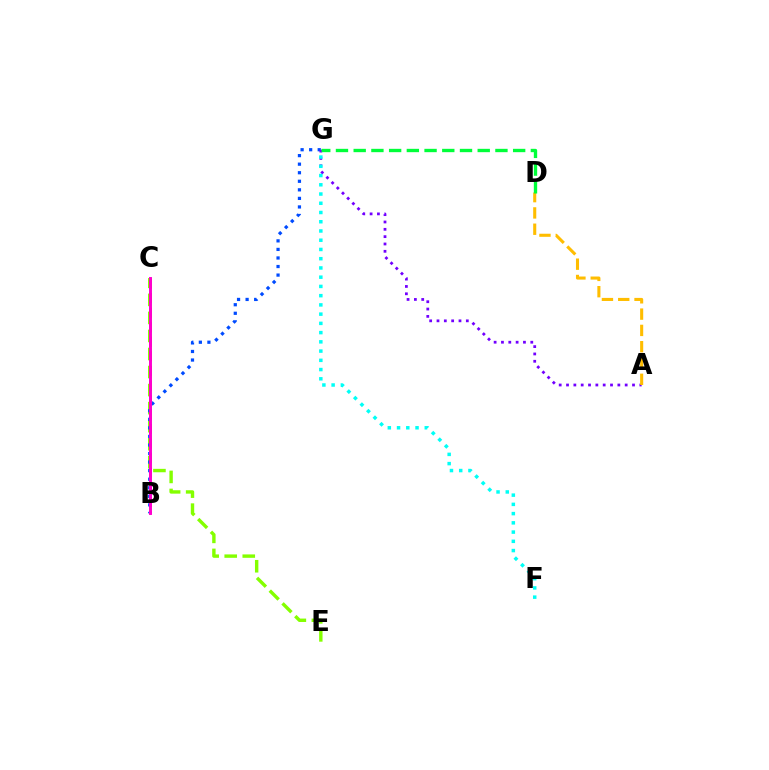{('C', 'E'): [{'color': '#84ff00', 'line_style': 'dashed', 'thickness': 2.45}], ('B', 'G'): [{'color': '#004bff', 'line_style': 'dotted', 'thickness': 2.32}], ('A', 'G'): [{'color': '#7200ff', 'line_style': 'dotted', 'thickness': 1.99}], ('B', 'C'): [{'color': '#ff0000', 'line_style': 'dashed', 'thickness': 1.98}, {'color': '#ff00cf', 'line_style': 'solid', 'thickness': 2.11}], ('F', 'G'): [{'color': '#00fff6', 'line_style': 'dotted', 'thickness': 2.51}], ('A', 'D'): [{'color': '#ffbd00', 'line_style': 'dashed', 'thickness': 2.21}], ('D', 'G'): [{'color': '#00ff39', 'line_style': 'dashed', 'thickness': 2.41}]}